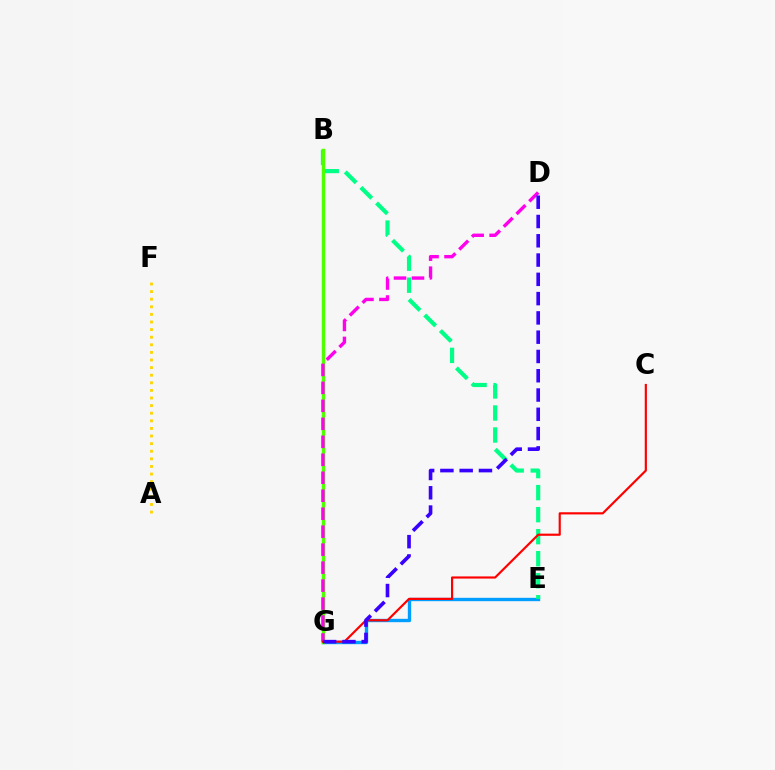{('E', 'G'): [{'color': '#009eff', 'line_style': 'solid', 'thickness': 2.42}], ('B', 'E'): [{'color': '#00ff86', 'line_style': 'dashed', 'thickness': 2.99}], ('B', 'G'): [{'color': '#4fff00', 'line_style': 'solid', 'thickness': 2.49}], ('D', 'G'): [{'color': '#ff00ed', 'line_style': 'dashed', 'thickness': 2.44}, {'color': '#3700ff', 'line_style': 'dashed', 'thickness': 2.62}], ('C', 'G'): [{'color': '#ff0000', 'line_style': 'solid', 'thickness': 1.56}], ('A', 'F'): [{'color': '#ffd500', 'line_style': 'dotted', 'thickness': 2.07}]}